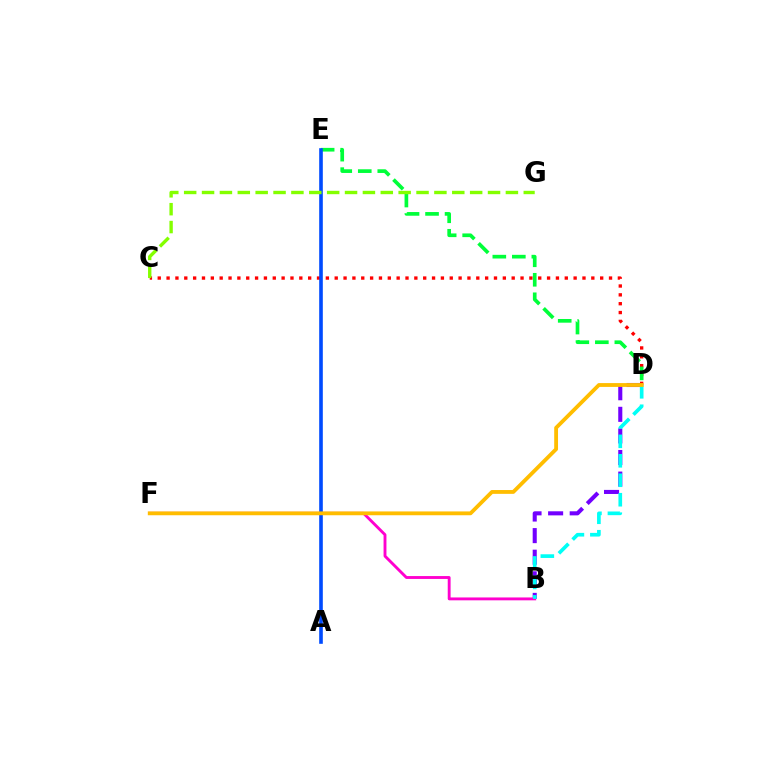{('B', 'D'): [{'color': '#7200ff', 'line_style': 'dashed', 'thickness': 2.93}, {'color': '#00fff6', 'line_style': 'dashed', 'thickness': 2.64}], ('C', 'D'): [{'color': '#ff0000', 'line_style': 'dotted', 'thickness': 2.4}], ('D', 'E'): [{'color': '#00ff39', 'line_style': 'dashed', 'thickness': 2.65}], ('B', 'F'): [{'color': '#ff00cf', 'line_style': 'solid', 'thickness': 2.07}], ('A', 'E'): [{'color': '#004bff', 'line_style': 'solid', 'thickness': 2.61}], ('C', 'G'): [{'color': '#84ff00', 'line_style': 'dashed', 'thickness': 2.43}], ('D', 'F'): [{'color': '#ffbd00', 'line_style': 'solid', 'thickness': 2.75}]}